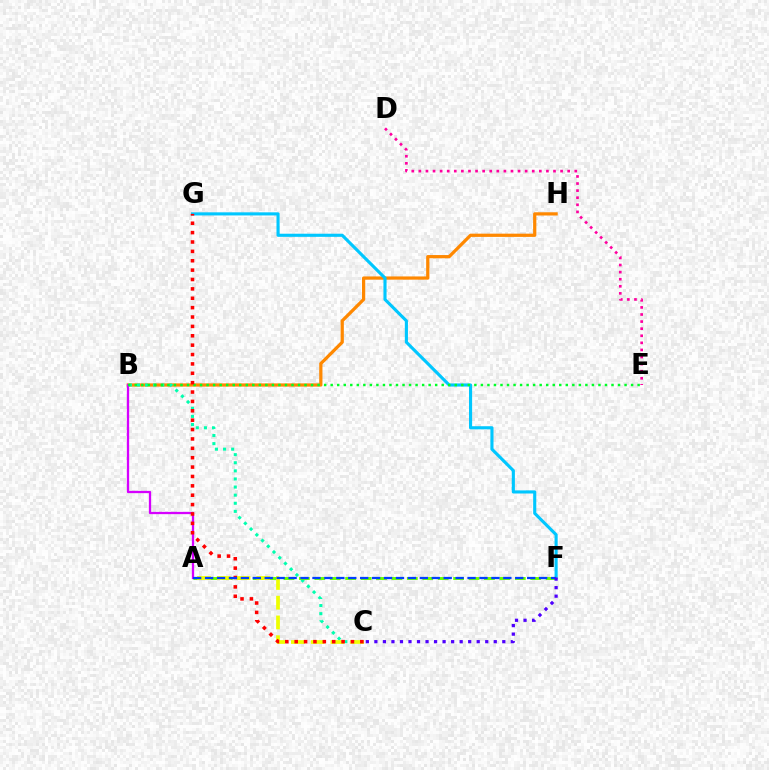{('B', 'H'): [{'color': '#ff8800', 'line_style': 'solid', 'thickness': 2.33}], ('F', 'G'): [{'color': '#00c7ff', 'line_style': 'solid', 'thickness': 2.24}], ('B', 'C'): [{'color': '#00ffaf', 'line_style': 'dotted', 'thickness': 2.2}], ('A', 'F'): [{'color': '#66ff00', 'line_style': 'dashed', 'thickness': 2.09}, {'color': '#003fff', 'line_style': 'dashed', 'thickness': 1.62}], ('A', 'B'): [{'color': '#d600ff', 'line_style': 'solid', 'thickness': 1.65}], ('A', 'C'): [{'color': '#eeff00', 'line_style': 'dashed', 'thickness': 2.68}], ('D', 'E'): [{'color': '#ff00a0', 'line_style': 'dotted', 'thickness': 1.93}], ('B', 'E'): [{'color': '#00ff27', 'line_style': 'dotted', 'thickness': 1.77}], ('C', 'G'): [{'color': '#ff0000', 'line_style': 'dotted', 'thickness': 2.55}], ('C', 'F'): [{'color': '#4f00ff', 'line_style': 'dotted', 'thickness': 2.32}]}